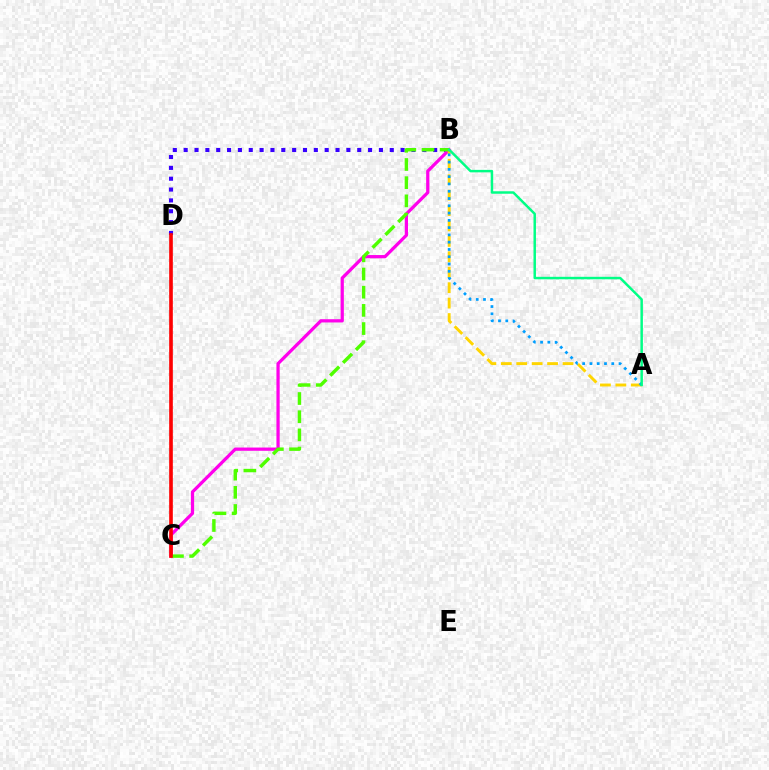{('B', 'D'): [{'color': '#3700ff', 'line_style': 'dotted', 'thickness': 2.95}], ('B', 'C'): [{'color': '#ff00ed', 'line_style': 'solid', 'thickness': 2.34}, {'color': '#4fff00', 'line_style': 'dashed', 'thickness': 2.47}], ('A', 'B'): [{'color': '#ffd500', 'line_style': 'dashed', 'thickness': 2.1}, {'color': '#009eff', 'line_style': 'dotted', 'thickness': 1.98}, {'color': '#00ff86', 'line_style': 'solid', 'thickness': 1.78}], ('C', 'D'): [{'color': '#ff0000', 'line_style': 'solid', 'thickness': 2.63}]}